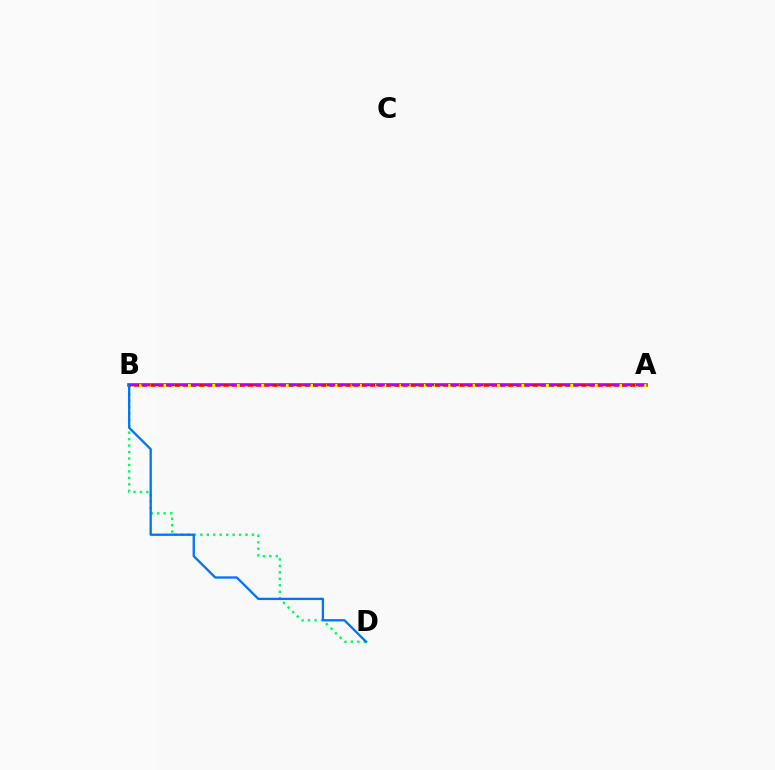{('A', 'B'): [{'color': '#ff0000', 'line_style': 'solid', 'thickness': 2.54}, {'color': '#d1ff00', 'line_style': 'dotted', 'thickness': 2.21}, {'color': '#b900ff', 'line_style': 'dashed', 'thickness': 1.68}], ('B', 'D'): [{'color': '#00ff5c', 'line_style': 'dotted', 'thickness': 1.75}, {'color': '#0074ff', 'line_style': 'solid', 'thickness': 1.67}]}